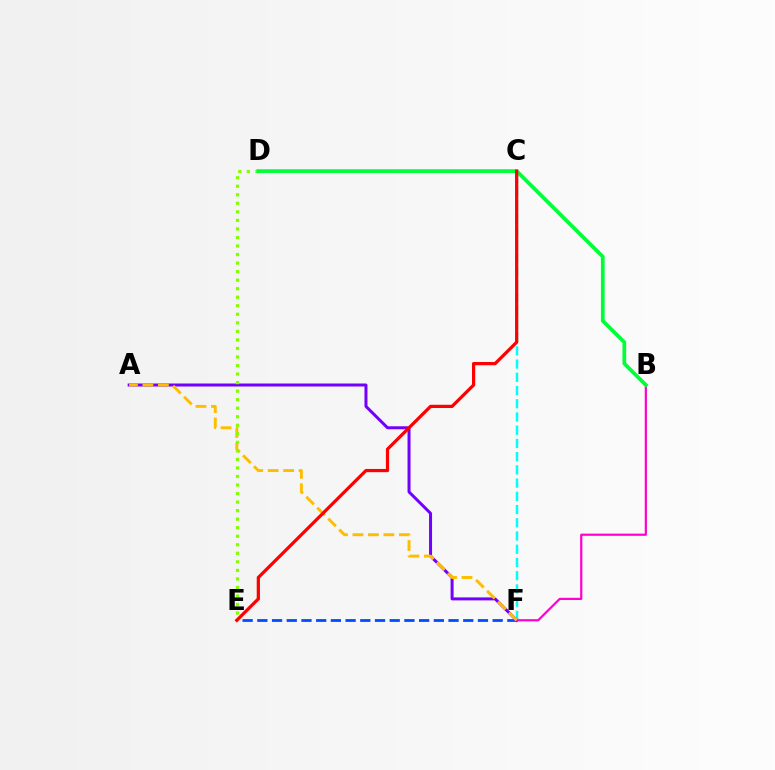{('C', 'F'): [{'color': '#00fff6', 'line_style': 'dashed', 'thickness': 1.8}], ('E', 'F'): [{'color': '#004bff', 'line_style': 'dashed', 'thickness': 2.0}], ('A', 'F'): [{'color': '#7200ff', 'line_style': 'solid', 'thickness': 2.15}, {'color': '#ffbd00', 'line_style': 'dashed', 'thickness': 2.1}], ('B', 'F'): [{'color': '#ff00cf', 'line_style': 'solid', 'thickness': 1.59}], ('D', 'E'): [{'color': '#84ff00', 'line_style': 'dotted', 'thickness': 2.32}], ('B', 'D'): [{'color': '#00ff39', 'line_style': 'solid', 'thickness': 2.68}], ('C', 'E'): [{'color': '#ff0000', 'line_style': 'solid', 'thickness': 2.33}]}